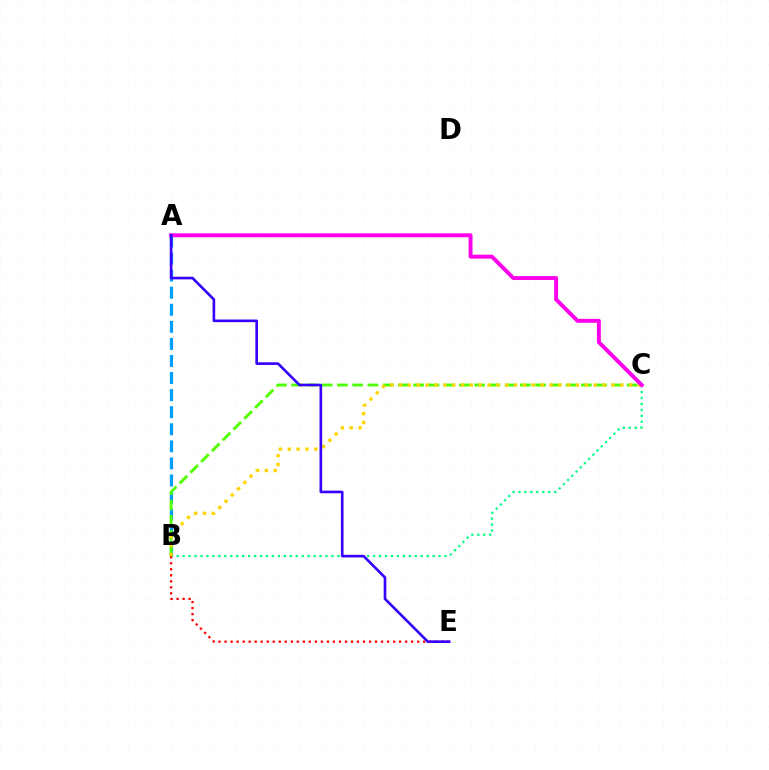{('A', 'B'): [{'color': '#009eff', 'line_style': 'dashed', 'thickness': 2.32}], ('B', 'C'): [{'color': '#00ff86', 'line_style': 'dotted', 'thickness': 1.62}, {'color': '#4fff00', 'line_style': 'dashed', 'thickness': 2.07}, {'color': '#ffd500', 'line_style': 'dotted', 'thickness': 2.4}], ('B', 'E'): [{'color': '#ff0000', 'line_style': 'dotted', 'thickness': 1.64}], ('A', 'C'): [{'color': '#ff00ed', 'line_style': 'solid', 'thickness': 2.82}], ('A', 'E'): [{'color': '#3700ff', 'line_style': 'solid', 'thickness': 1.9}]}